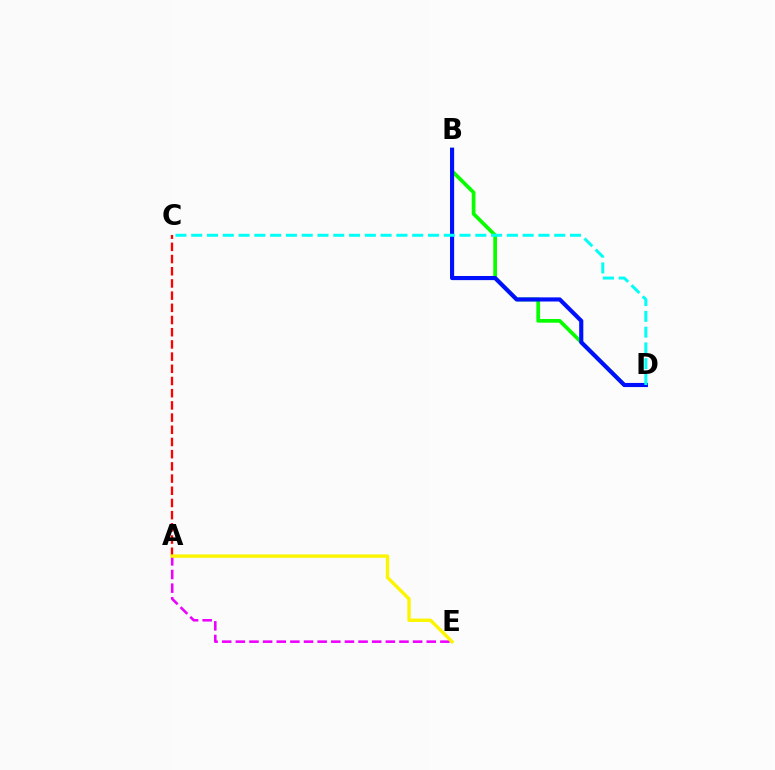{('A', 'E'): [{'color': '#ee00ff', 'line_style': 'dashed', 'thickness': 1.85}, {'color': '#fcf500', 'line_style': 'solid', 'thickness': 2.42}], ('A', 'C'): [{'color': '#ff0000', 'line_style': 'dashed', 'thickness': 1.66}], ('B', 'D'): [{'color': '#08ff00', 'line_style': 'solid', 'thickness': 2.68}, {'color': '#0010ff', 'line_style': 'solid', 'thickness': 2.98}], ('C', 'D'): [{'color': '#00fff6', 'line_style': 'dashed', 'thickness': 2.14}]}